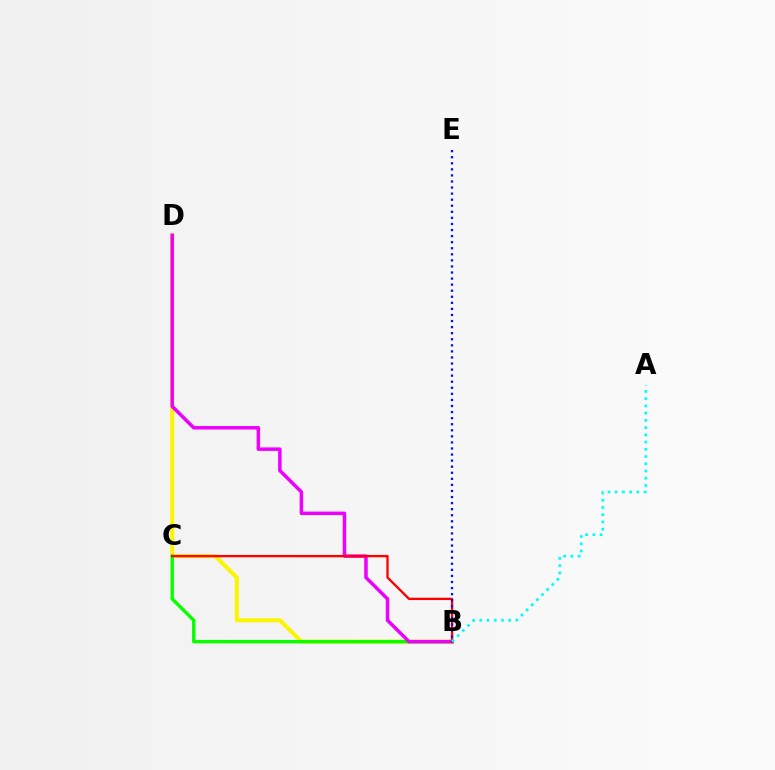{('B', 'D'): [{'color': '#fcf500', 'line_style': 'solid', 'thickness': 2.91}, {'color': '#ee00ff', 'line_style': 'solid', 'thickness': 2.52}], ('B', 'C'): [{'color': '#08ff00', 'line_style': 'solid', 'thickness': 2.45}, {'color': '#ff0000', 'line_style': 'solid', 'thickness': 1.68}], ('B', 'E'): [{'color': '#0010ff', 'line_style': 'dotted', 'thickness': 1.65}], ('A', 'B'): [{'color': '#00fff6', 'line_style': 'dotted', 'thickness': 1.96}]}